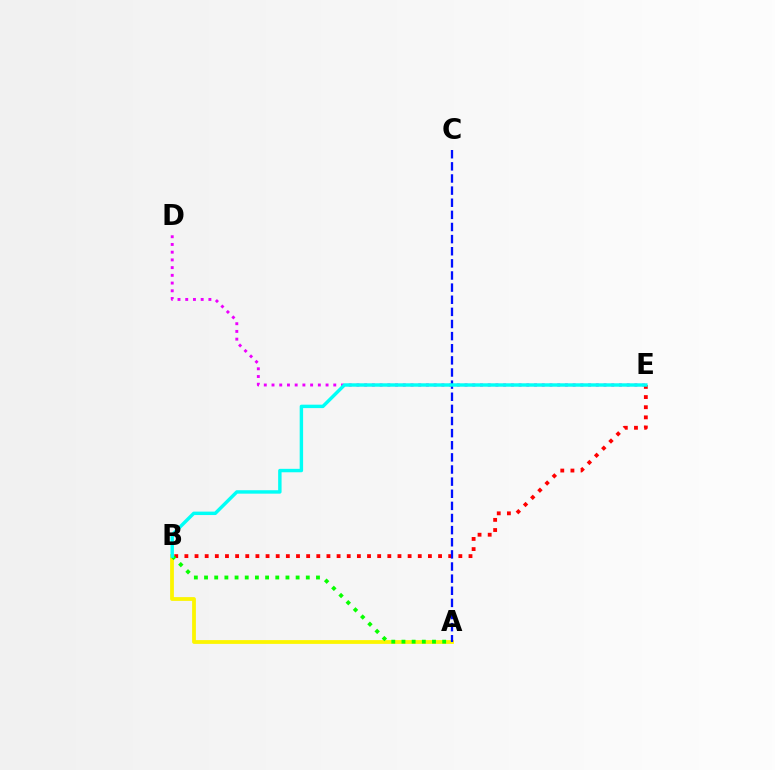{('D', 'E'): [{'color': '#ee00ff', 'line_style': 'dotted', 'thickness': 2.1}], ('B', 'E'): [{'color': '#ff0000', 'line_style': 'dotted', 'thickness': 2.76}, {'color': '#00fff6', 'line_style': 'solid', 'thickness': 2.47}], ('A', 'B'): [{'color': '#fcf500', 'line_style': 'solid', 'thickness': 2.71}, {'color': '#08ff00', 'line_style': 'dotted', 'thickness': 2.76}], ('A', 'C'): [{'color': '#0010ff', 'line_style': 'dashed', 'thickness': 1.65}]}